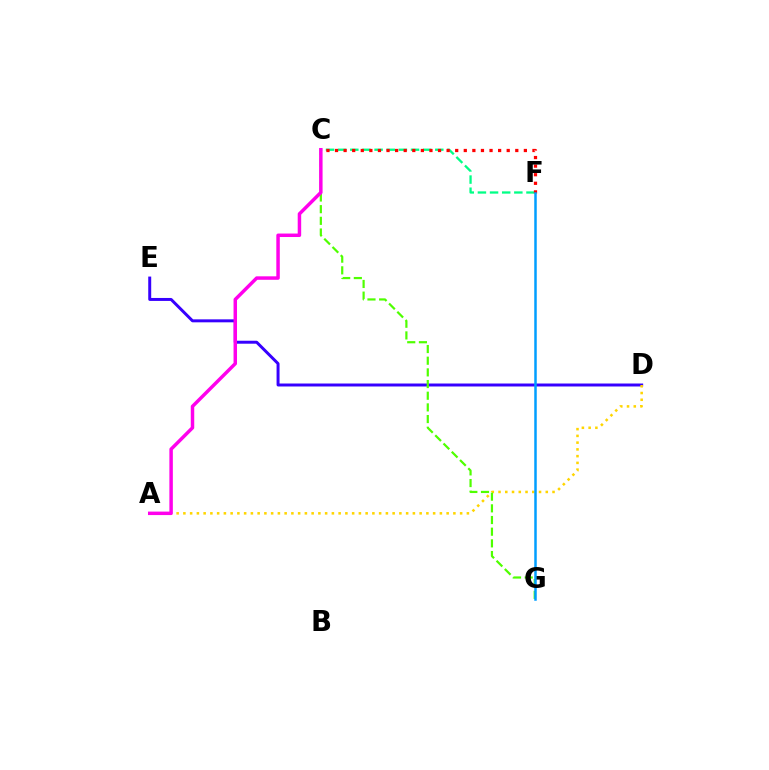{('C', 'F'): [{'color': '#00ff86', 'line_style': 'dashed', 'thickness': 1.65}, {'color': '#ff0000', 'line_style': 'dotted', 'thickness': 2.33}], ('D', 'E'): [{'color': '#3700ff', 'line_style': 'solid', 'thickness': 2.14}], ('A', 'D'): [{'color': '#ffd500', 'line_style': 'dotted', 'thickness': 1.83}], ('C', 'G'): [{'color': '#4fff00', 'line_style': 'dashed', 'thickness': 1.59}], ('A', 'C'): [{'color': '#ff00ed', 'line_style': 'solid', 'thickness': 2.5}], ('F', 'G'): [{'color': '#009eff', 'line_style': 'solid', 'thickness': 1.8}]}